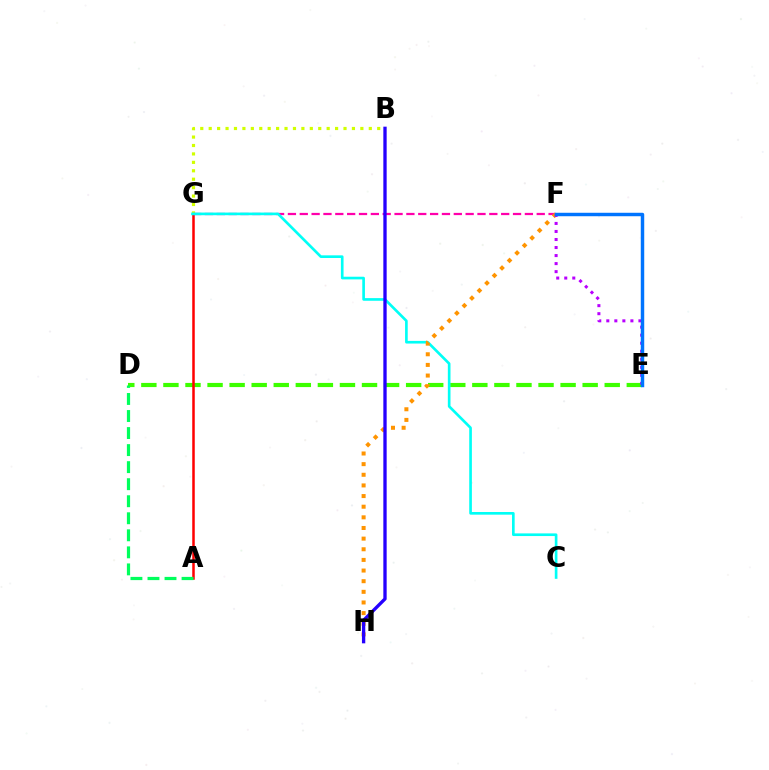{('D', 'E'): [{'color': '#3dff00', 'line_style': 'dashed', 'thickness': 3.0}], ('A', 'G'): [{'color': '#ff0000', 'line_style': 'solid', 'thickness': 1.81}], ('B', 'G'): [{'color': '#d1ff00', 'line_style': 'dotted', 'thickness': 2.29}], ('F', 'G'): [{'color': '#ff00ac', 'line_style': 'dashed', 'thickness': 1.61}], ('A', 'D'): [{'color': '#00ff5c', 'line_style': 'dashed', 'thickness': 2.32}], ('C', 'G'): [{'color': '#00fff6', 'line_style': 'solid', 'thickness': 1.91}], ('F', 'H'): [{'color': '#ff9400', 'line_style': 'dotted', 'thickness': 2.89}], ('B', 'H'): [{'color': '#2500ff', 'line_style': 'solid', 'thickness': 2.39}], ('E', 'F'): [{'color': '#b900ff', 'line_style': 'dotted', 'thickness': 2.18}, {'color': '#0074ff', 'line_style': 'solid', 'thickness': 2.49}]}